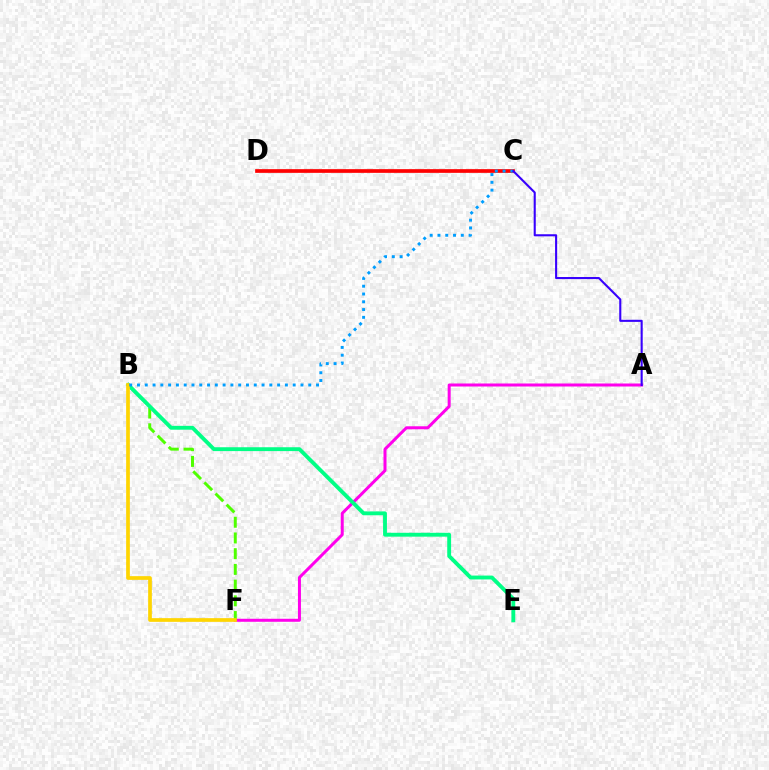{('A', 'F'): [{'color': '#ff00ed', 'line_style': 'solid', 'thickness': 2.16}], ('C', 'D'): [{'color': '#ff0000', 'line_style': 'solid', 'thickness': 2.66}], ('B', 'F'): [{'color': '#4fff00', 'line_style': 'dashed', 'thickness': 2.13}, {'color': '#ffd500', 'line_style': 'solid', 'thickness': 2.66}], ('B', 'E'): [{'color': '#00ff86', 'line_style': 'solid', 'thickness': 2.78}], ('B', 'C'): [{'color': '#009eff', 'line_style': 'dotted', 'thickness': 2.12}], ('A', 'C'): [{'color': '#3700ff', 'line_style': 'solid', 'thickness': 1.51}]}